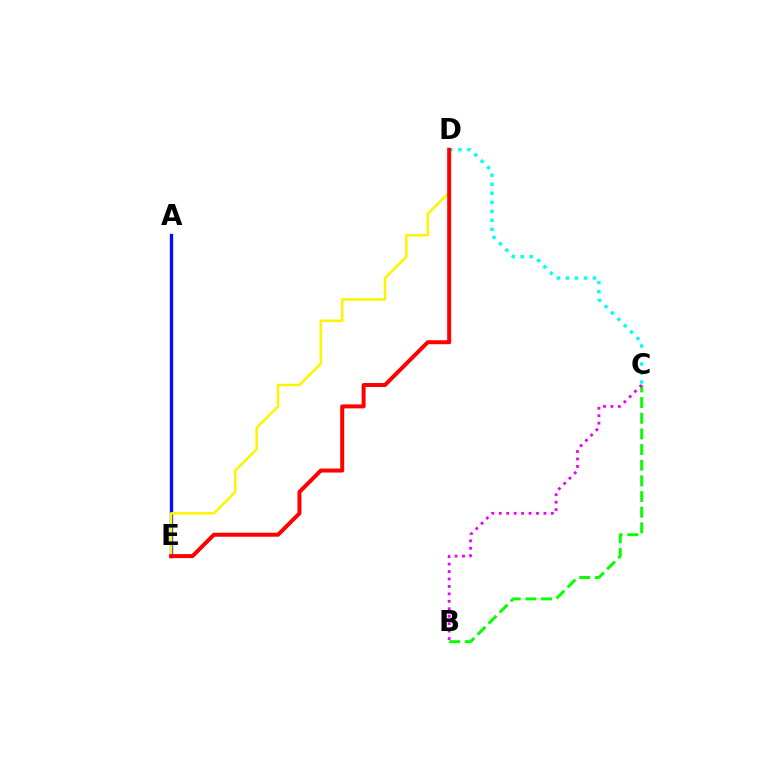{('C', 'D'): [{'color': '#00fff6', 'line_style': 'dotted', 'thickness': 2.45}], ('B', 'C'): [{'color': '#08ff00', 'line_style': 'dashed', 'thickness': 2.13}, {'color': '#ee00ff', 'line_style': 'dotted', 'thickness': 2.02}], ('A', 'E'): [{'color': '#0010ff', 'line_style': 'solid', 'thickness': 2.4}], ('D', 'E'): [{'color': '#fcf500', 'line_style': 'solid', 'thickness': 1.83}, {'color': '#ff0000', 'line_style': 'solid', 'thickness': 2.86}]}